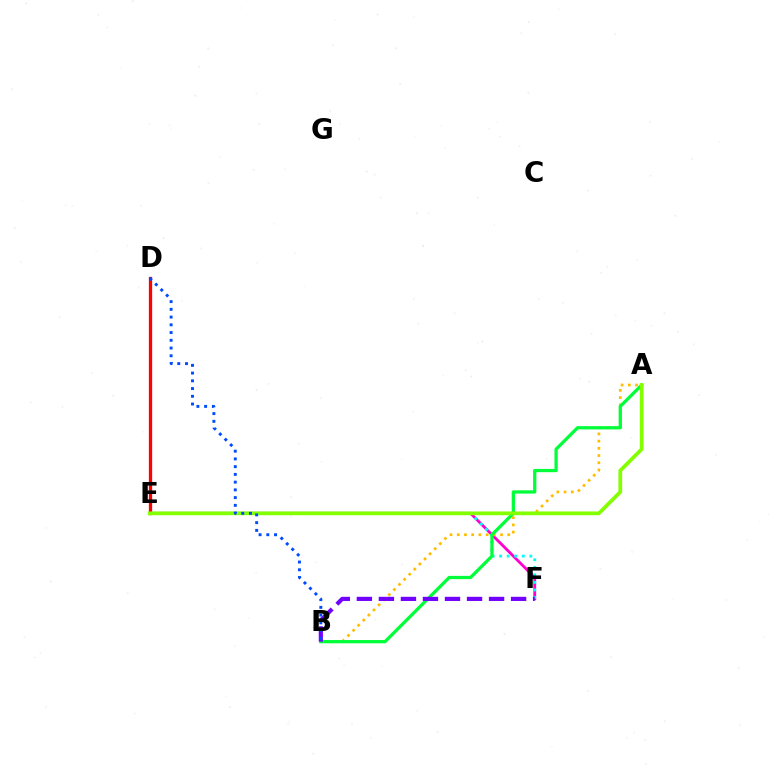{('D', 'E'): [{'color': '#ff0000', 'line_style': 'solid', 'thickness': 2.36}], ('E', 'F'): [{'color': '#ff00cf', 'line_style': 'solid', 'thickness': 2.03}, {'color': '#00fff6', 'line_style': 'dotted', 'thickness': 2.05}], ('A', 'B'): [{'color': '#ffbd00', 'line_style': 'dotted', 'thickness': 1.96}, {'color': '#00ff39', 'line_style': 'solid', 'thickness': 2.35}], ('B', 'F'): [{'color': '#7200ff', 'line_style': 'dashed', 'thickness': 2.99}], ('A', 'E'): [{'color': '#84ff00', 'line_style': 'solid', 'thickness': 2.69}], ('B', 'D'): [{'color': '#004bff', 'line_style': 'dotted', 'thickness': 2.1}]}